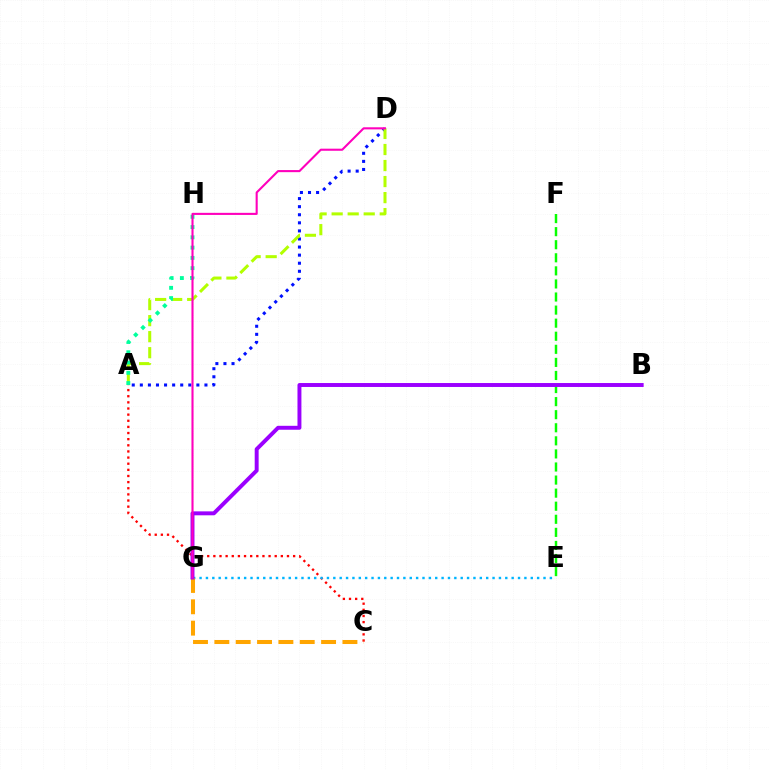{('A', 'C'): [{'color': '#ff0000', 'line_style': 'dotted', 'thickness': 1.67}], ('A', 'D'): [{'color': '#0010ff', 'line_style': 'dotted', 'thickness': 2.19}, {'color': '#b3ff00', 'line_style': 'dashed', 'thickness': 2.18}], ('E', 'G'): [{'color': '#00b5ff', 'line_style': 'dotted', 'thickness': 1.73}], ('A', 'H'): [{'color': '#00ff9d', 'line_style': 'dotted', 'thickness': 2.79}], ('E', 'F'): [{'color': '#08ff00', 'line_style': 'dashed', 'thickness': 1.78}], ('C', 'G'): [{'color': '#ffa500', 'line_style': 'dashed', 'thickness': 2.9}], ('B', 'G'): [{'color': '#9b00ff', 'line_style': 'solid', 'thickness': 2.84}], ('D', 'G'): [{'color': '#ff00bd', 'line_style': 'solid', 'thickness': 1.51}]}